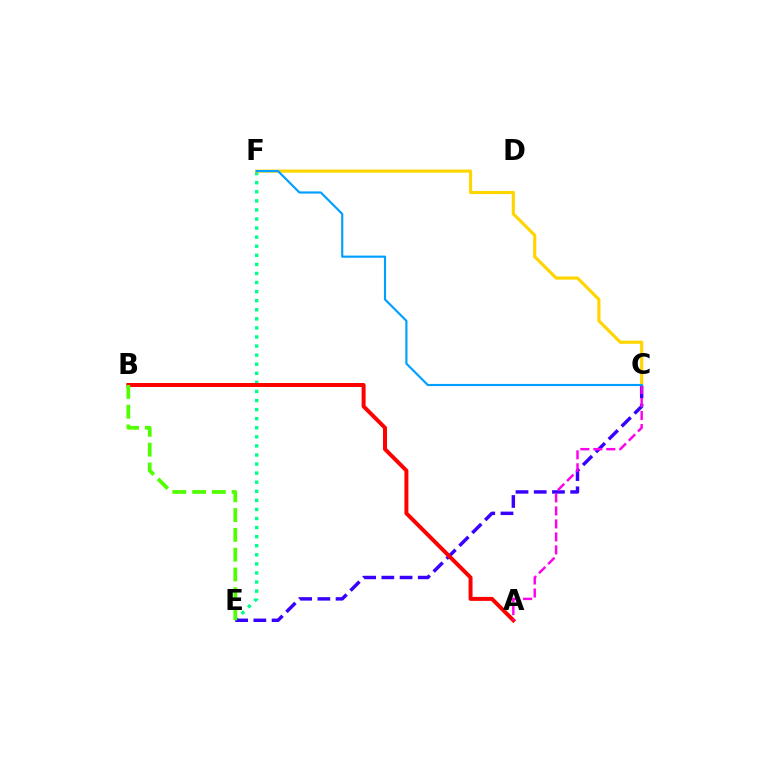{('E', 'F'): [{'color': '#00ff86', 'line_style': 'dotted', 'thickness': 2.47}], ('C', 'F'): [{'color': '#ffd500', 'line_style': 'solid', 'thickness': 2.27}, {'color': '#009eff', 'line_style': 'solid', 'thickness': 1.55}], ('C', 'E'): [{'color': '#3700ff', 'line_style': 'dashed', 'thickness': 2.47}], ('A', 'B'): [{'color': '#ff0000', 'line_style': 'solid', 'thickness': 2.86}], ('B', 'E'): [{'color': '#4fff00', 'line_style': 'dashed', 'thickness': 2.69}], ('A', 'C'): [{'color': '#ff00ed', 'line_style': 'dashed', 'thickness': 1.76}]}